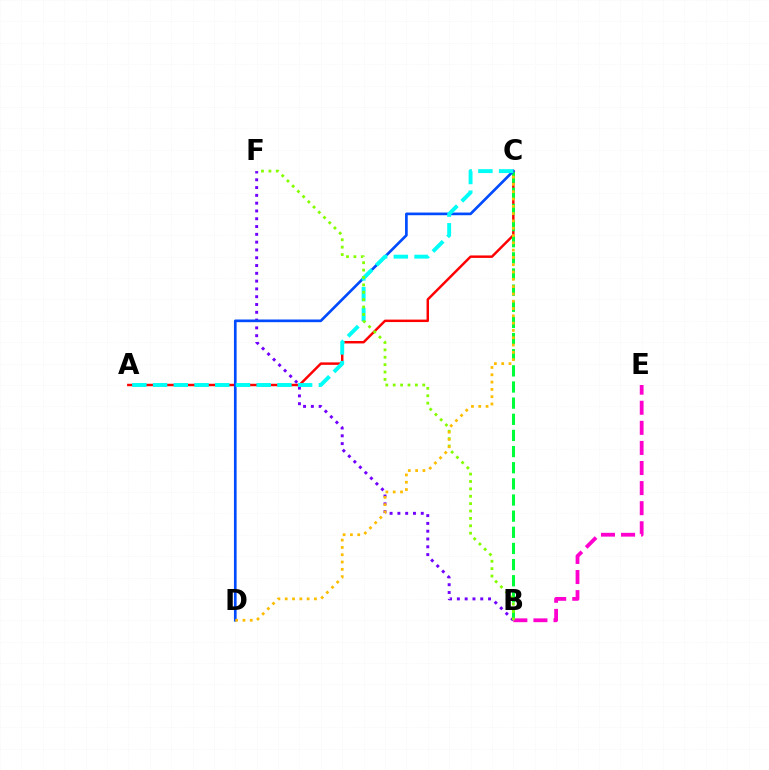{('A', 'C'): [{'color': '#ff0000', 'line_style': 'solid', 'thickness': 1.77}, {'color': '#00fff6', 'line_style': 'dashed', 'thickness': 2.81}], ('B', 'C'): [{'color': '#00ff39', 'line_style': 'dashed', 'thickness': 2.19}], ('B', 'F'): [{'color': '#7200ff', 'line_style': 'dotted', 'thickness': 2.12}, {'color': '#84ff00', 'line_style': 'dotted', 'thickness': 2.01}], ('C', 'D'): [{'color': '#004bff', 'line_style': 'solid', 'thickness': 1.93}, {'color': '#ffbd00', 'line_style': 'dotted', 'thickness': 1.98}], ('B', 'E'): [{'color': '#ff00cf', 'line_style': 'dashed', 'thickness': 2.73}]}